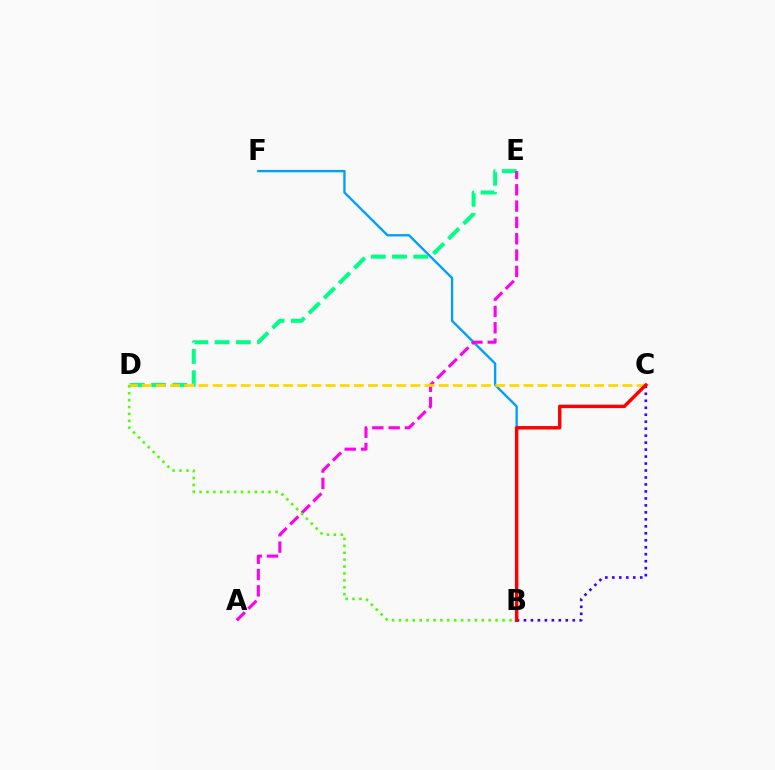{('B', 'F'): [{'color': '#009eff', 'line_style': 'solid', 'thickness': 1.69}], ('B', 'C'): [{'color': '#3700ff', 'line_style': 'dotted', 'thickness': 1.89}, {'color': '#ff0000', 'line_style': 'solid', 'thickness': 2.47}], ('D', 'E'): [{'color': '#00ff86', 'line_style': 'dashed', 'thickness': 2.89}], ('A', 'E'): [{'color': '#ff00ed', 'line_style': 'dashed', 'thickness': 2.22}], ('C', 'D'): [{'color': '#ffd500', 'line_style': 'dashed', 'thickness': 1.92}], ('B', 'D'): [{'color': '#4fff00', 'line_style': 'dotted', 'thickness': 1.88}]}